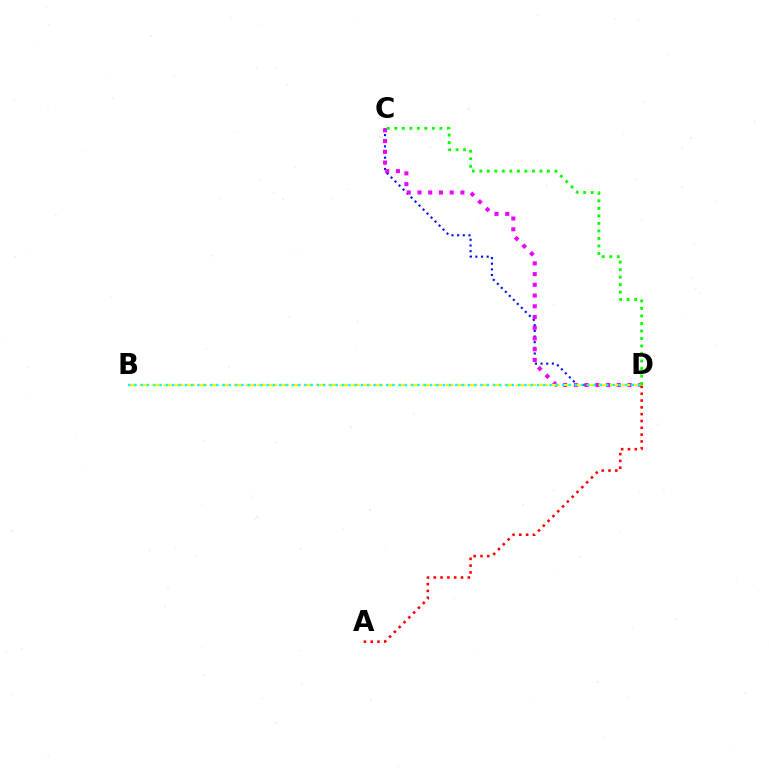{('C', 'D'): [{'color': '#0010ff', 'line_style': 'dotted', 'thickness': 1.54}, {'color': '#ee00ff', 'line_style': 'dotted', 'thickness': 2.92}, {'color': '#08ff00', 'line_style': 'dotted', 'thickness': 2.04}], ('B', 'D'): [{'color': '#fcf500', 'line_style': 'dashed', 'thickness': 1.6}, {'color': '#00fff6', 'line_style': 'dotted', 'thickness': 1.71}], ('A', 'D'): [{'color': '#ff0000', 'line_style': 'dotted', 'thickness': 1.85}]}